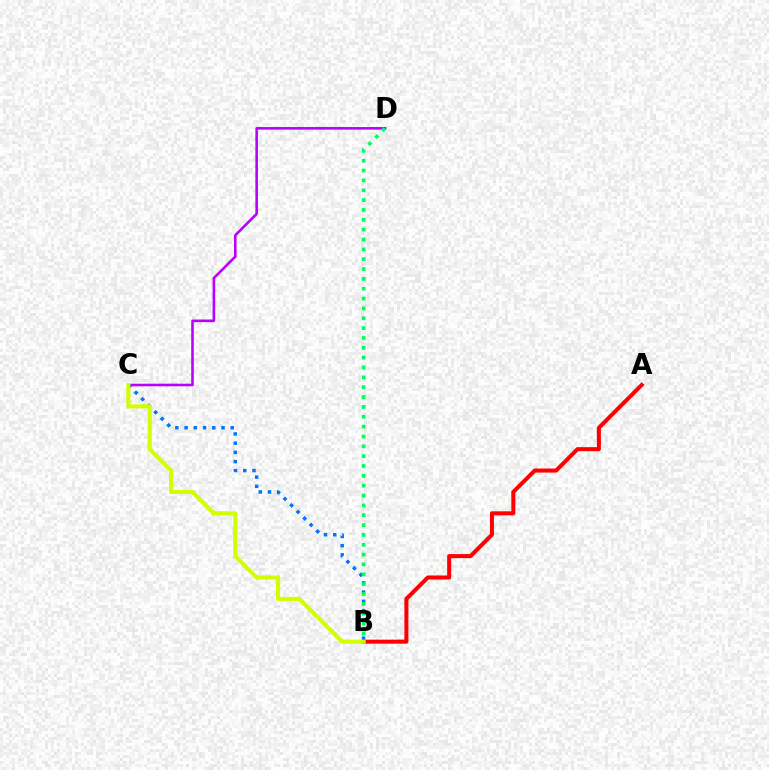{('C', 'D'): [{'color': '#b900ff', 'line_style': 'solid', 'thickness': 1.87}], ('A', 'B'): [{'color': '#ff0000', 'line_style': 'solid', 'thickness': 2.9}], ('B', 'C'): [{'color': '#0074ff', 'line_style': 'dotted', 'thickness': 2.51}, {'color': '#d1ff00', 'line_style': 'solid', 'thickness': 2.95}], ('B', 'D'): [{'color': '#00ff5c', 'line_style': 'dotted', 'thickness': 2.68}]}